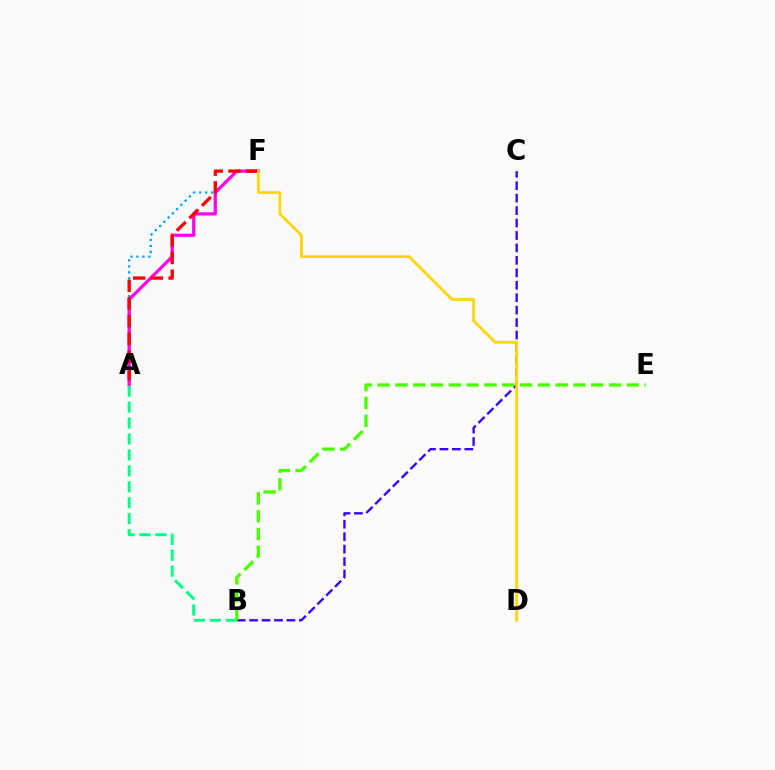{('B', 'C'): [{'color': '#3700ff', 'line_style': 'dashed', 'thickness': 1.69}], ('A', 'F'): [{'color': '#009eff', 'line_style': 'dotted', 'thickness': 1.63}, {'color': '#ff00ed', 'line_style': 'solid', 'thickness': 2.33}, {'color': '#ff0000', 'line_style': 'dashed', 'thickness': 2.41}], ('A', 'B'): [{'color': '#00ff86', 'line_style': 'dashed', 'thickness': 2.16}], ('D', 'F'): [{'color': '#ffd500', 'line_style': 'solid', 'thickness': 1.96}], ('B', 'E'): [{'color': '#4fff00', 'line_style': 'dashed', 'thickness': 2.42}]}